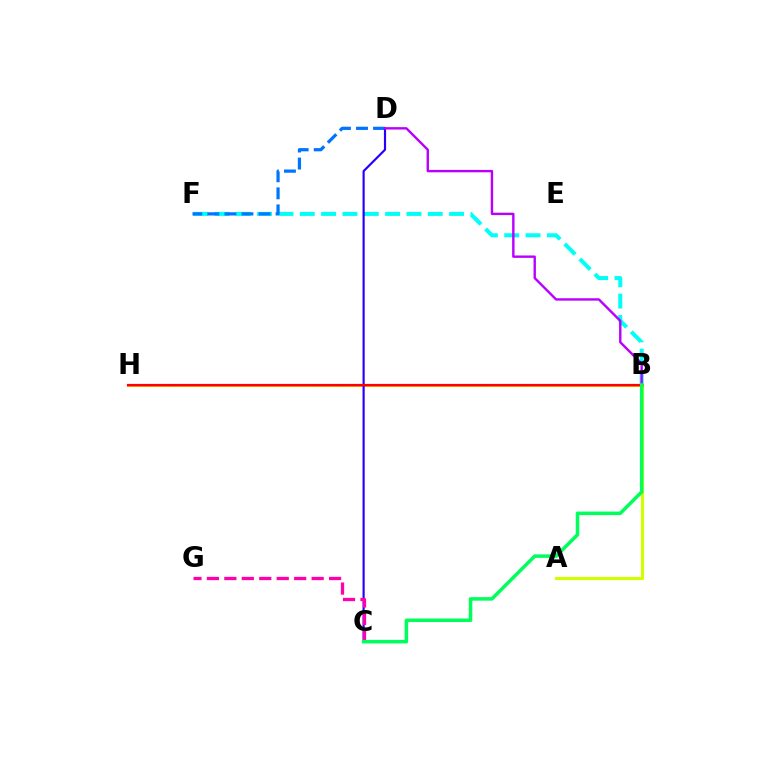{('B', 'F'): [{'color': '#00fff6', 'line_style': 'dashed', 'thickness': 2.9}], ('D', 'F'): [{'color': '#0074ff', 'line_style': 'dashed', 'thickness': 2.32}], ('A', 'B'): [{'color': '#d1ff00', 'line_style': 'solid', 'thickness': 2.25}], ('B', 'H'): [{'color': '#3dff00', 'line_style': 'dotted', 'thickness': 2.07}, {'color': '#ff9400', 'line_style': 'solid', 'thickness': 2.14}, {'color': '#ff0000', 'line_style': 'solid', 'thickness': 1.57}], ('C', 'D'): [{'color': '#2500ff', 'line_style': 'solid', 'thickness': 1.56}], ('B', 'D'): [{'color': '#b900ff', 'line_style': 'solid', 'thickness': 1.72}], ('C', 'G'): [{'color': '#ff00ac', 'line_style': 'dashed', 'thickness': 2.37}], ('B', 'C'): [{'color': '#00ff5c', 'line_style': 'solid', 'thickness': 2.53}]}